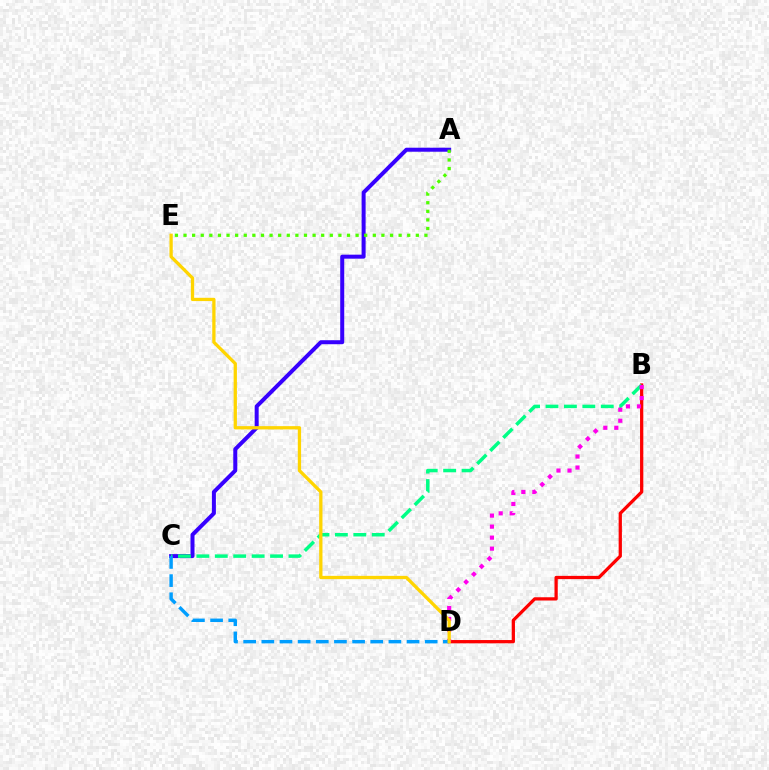{('B', 'D'): [{'color': '#ff0000', 'line_style': 'solid', 'thickness': 2.34}, {'color': '#ff00ed', 'line_style': 'dotted', 'thickness': 2.99}], ('A', 'C'): [{'color': '#3700ff', 'line_style': 'solid', 'thickness': 2.88}], ('A', 'E'): [{'color': '#4fff00', 'line_style': 'dotted', 'thickness': 2.34}], ('B', 'C'): [{'color': '#00ff86', 'line_style': 'dashed', 'thickness': 2.5}], ('C', 'D'): [{'color': '#009eff', 'line_style': 'dashed', 'thickness': 2.47}], ('D', 'E'): [{'color': '#ffd500', 'line_style': 'solid', 'thickness': 2.36}]}